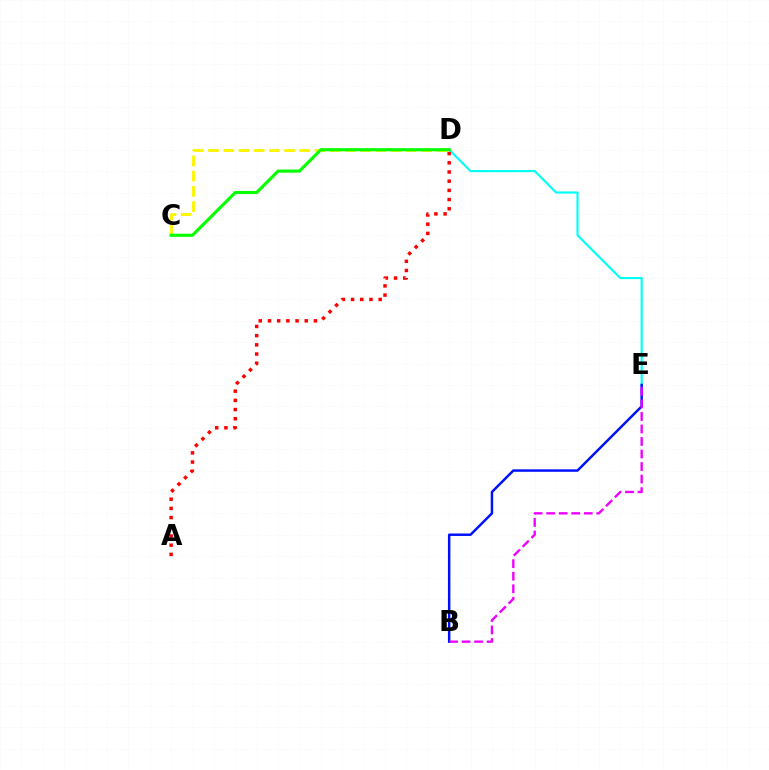{('D', 'E'): [{'color': '#00fff6', 'line_style': 'solid', 'thickness': 1.54}], ('A', 'D'): [{'color': '#ff0000', 'line_style': 'dotted', 'thickness': 2.5}], ('C', 'D'): [{'color': '#fcf500', 'line_style': 'dashed', 'thickness': 2.07}, {'color': '#08ff00', 'line_style': 'solid', 'thickness': 2.25}], ('B', 'E'): [{'color': '#0010ff', 'line_style': 'solid', 'thickness': 1.77}, {'color': '#ee00ff', 'line_style': 'dashed', 'thickness': 1.7}]}